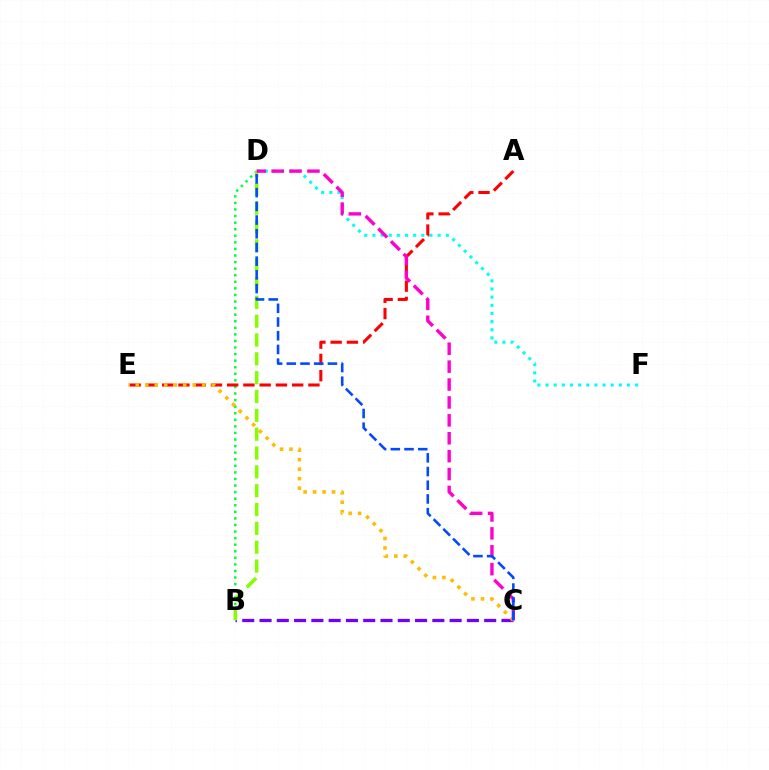{('B', 'D'): [{'color': '#00ff39', 'line_style': 'dotted', 'thickness': 1.79}, {'color': '#84ff00', 'line_style': 'dashed', 'thickness': 2.56}], ('D', 'F'): [{'color': '#00fff6', 'line_style': 'dotted', 'thickness': 2.21}], ('B', 'C'): [{'color': '#7200ff', 'line_style': 'dashed', 'thickness': 2.35}], ('A', 'E'): [{'color': '#ff0000', 'line_style': 'dashed', 'thickness': 2.21}], ('C', 'E'): [{'color': '#ffbd00', 'line_style': 'dotted', 'thickness': 2.58}], ('C', 'D'): [{'color': '#ff00cf', 'line_style': 'dashed', 'thickness': 2.43}, {'color': '#004bff', 'line_style': 'dashed', 'thickness': 1.86}]}